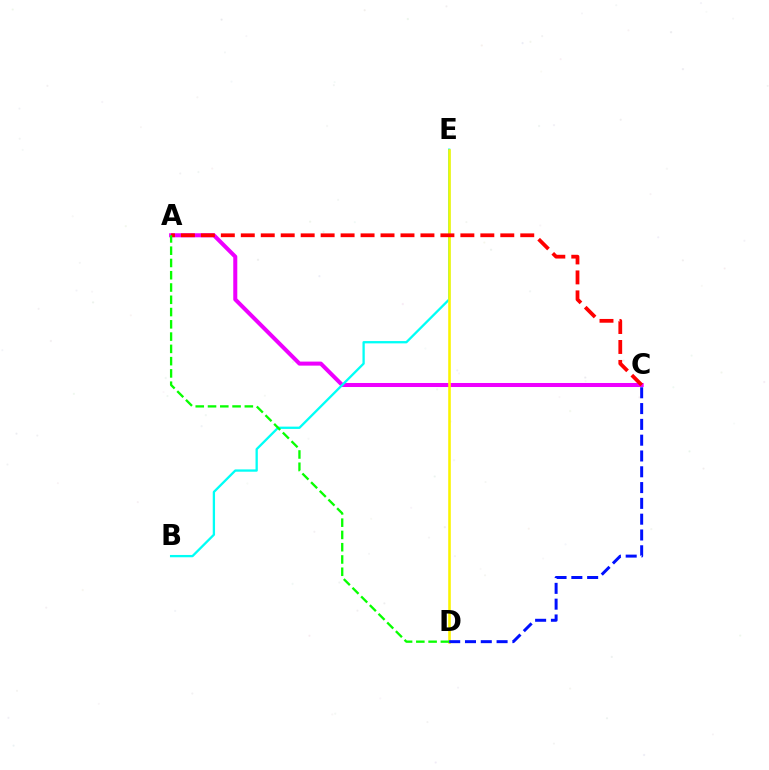{('A', 'C'): [{'color': '#ee00ff', 'line_style': 'solid', 'thickness': 2.9}, {'color': '#ff0000', 'line_style': 'dashed', 'thickness': 2.71}], ('B', 'E'): [{'color': '#00fff6', 'line_style': 'solid', 'thickness': 1.66}], ('D', 'E'): [{'color': '#fcf500', 'line_style': 'solid', 'thickness': 1.86}], ('A', 'D'): [{'color': '#08ff00', 'line_style': 'dashed', 'thickness': 1.67}], ('C', 'D'): [{'color': '#0010ff', 'line_style': 'dashed', 'thickness': 2.15}]}